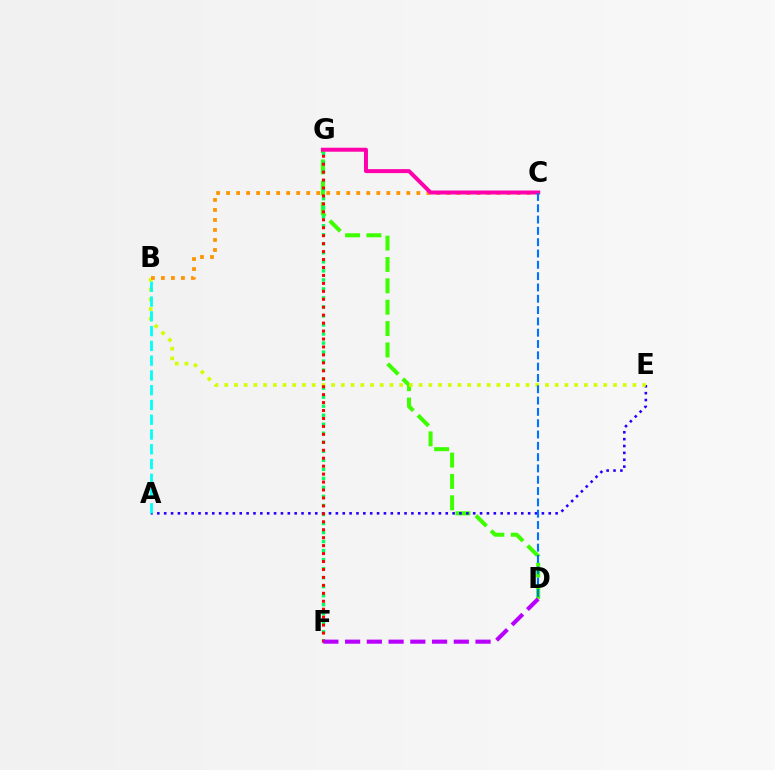{('D', 'G'): [{'color': '#3dff00', 'line_style': 'dashed', 'thickness': 2.9}], ('F', 'G'): [{'color': '#00ff5c', 'line_style': 'dotted', 'thickness': 2.45}, {'color': '#ff0000', 'line_style': 'dotted', 'thickness': 2.16}], ('A', 'E'): [{'color': '#2500ff', 'line_style': 'dotted', 'thickness': 1.87}], ('B', 'E'): [{'color': '#d1ff00', 'line_style': 'dotted', 'thickness': 2.64}], ('A', 'B'): [{'color': '#00fff6', 'line_style': 'dashed', 'thickness': 2.01}], ('B', 'C'): [{'color': '#ff9400', 'line_style': 'dotted', 'thickness': 2.72}], ('C', 'G'): [{'color': '#ff00ac', 'line_style': 'solid', 'thickness': 2.86}], ('D', 'F'): [{'color': '#b900ff', 'line_style': 'dashed', 'thickness': 2.95}], ('C', 'D'): [{'color': '#0074ff', 'line_style': 'dashed', 'thickness': 1.54}]}